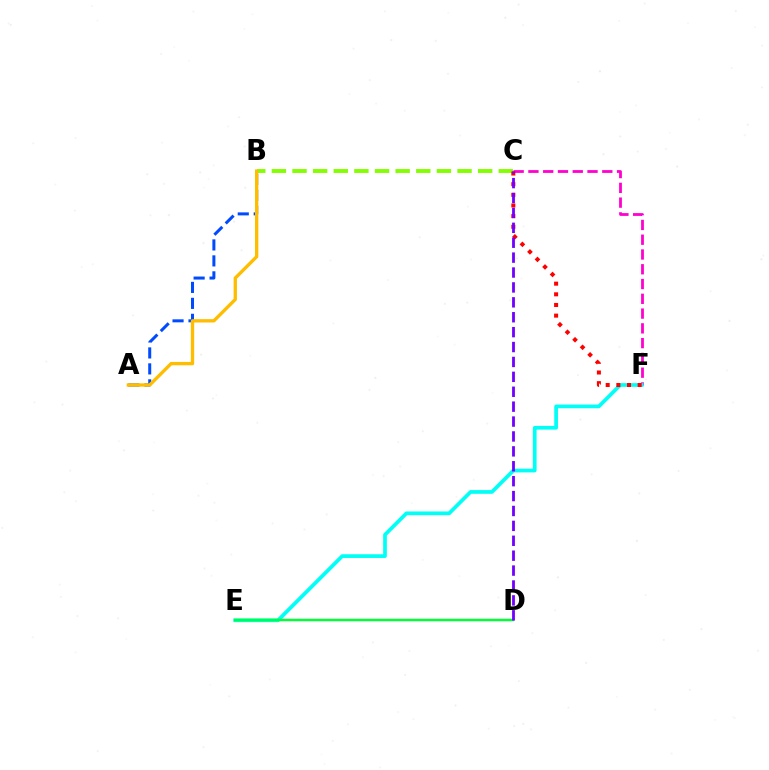{('C', 'F'): [{'color': '#ff00cf', 'line_style': 'dashed', 'thickness': 2.01}, {'color': '#ff0000', 'line_style': 'dotted', 'thickness': 2.89}], ('A', 'B'): [{'color': '#004bff', 'line_style': 'dashed', 'thickness': 2.17}, {'color': '#ffbd00', 'line_style': 'solid', 'thickness': 2.4}], ('B', 'C'): [{'color': '#84ff00', 'line_style': 'dashed', 'thickness': 2.8}], ('E', 'F'): [{'color': '#00fff6', 'line_style': 'solid', 'thickness': 2.67}], ('D', 'E'): [{'color': '#00ff39', 'line_style': 'solid', 'thickness': 1.79}], ('C', 'D'): [{'color': '#7200ff', 'line_style': 'dashed', 'thickness': 2.02}]}